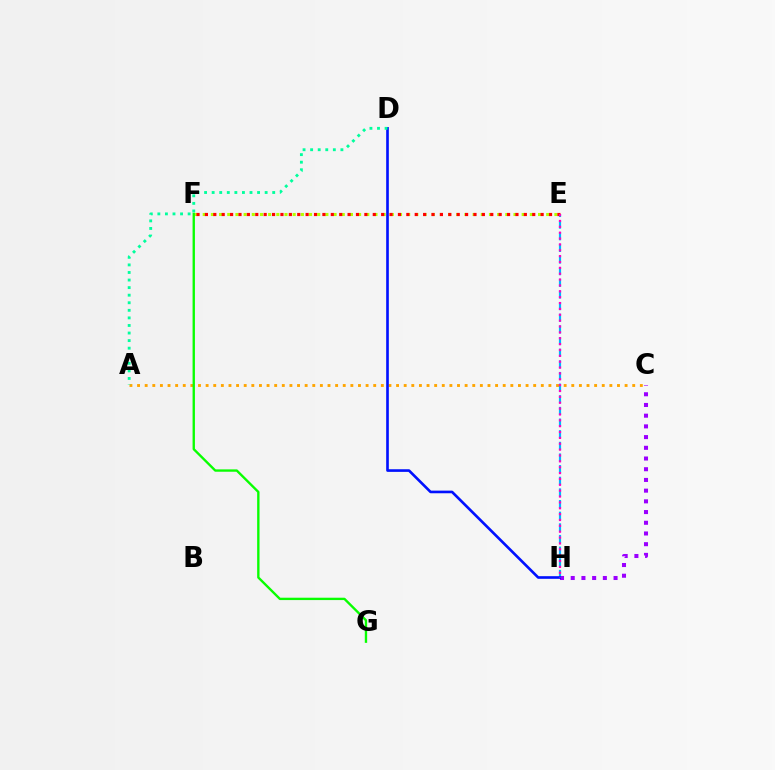{('A', 'C'): [{'color': '#ffa500', 'line_style': 'dotted', 'thickness': 2.07}], ('C', 'H'): [{'color': '#9b00ff', 'line_style': 'dotted', 'thickness': 2.91}], ('E', 'F'): [{'color': '#b3ff00', 'line_style': 'dotted', 'thickness': 2.22}, {'color': '#ff0000', 'line_style': 'dotted', 'thickness': 2.28}], ('E', 'H'): [{'color': '#00b5ff', 'line_style': 'dashed', 'thickness': 1.58}, {'color': '#ff00bd', 'line_style': 'dotted', 'thickness': 1.59}], ('D', 'H'): [{'color': '#0010ff', 'line_style': 'solid', 'thickness': 1.9}], ('A', 'D'): [{'color': '#00ff9d', 'line_style': 'dotted', 'thickness': 2.06}], ('F', 'G'): [{'color': '#08ff00', 'line_style': 'solid', 'thickness': 1.7}]}